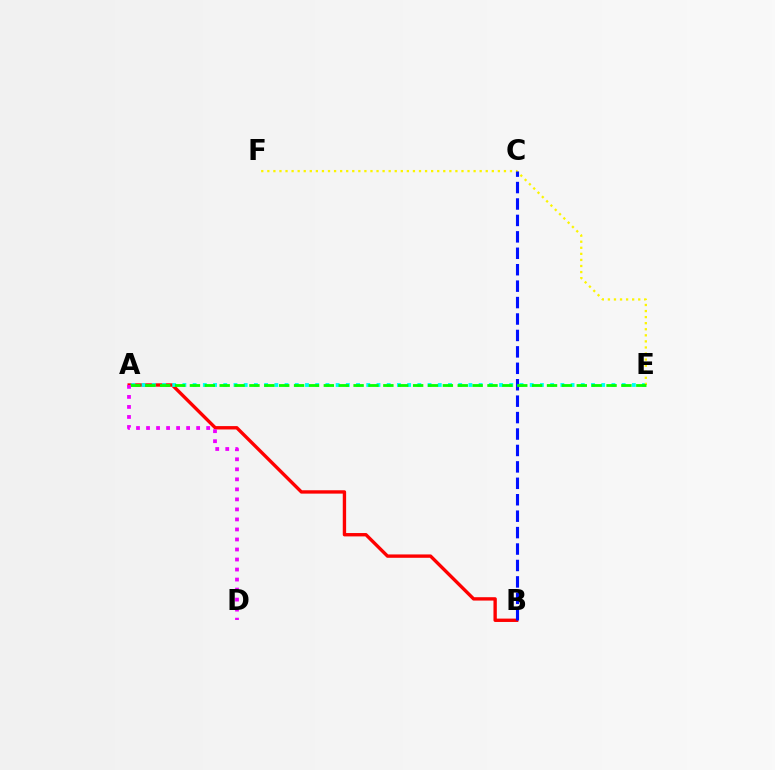{('A', 'B'): [{'color': '#ff0000', 'line_style': 'solid', 'thickness': 2.42}], ('A', 'E'): [{'color': '#00fff6', 'line_style': 'dotted', 'thickness': 2.78}, {'color': '#08ff00', 'line_style': 'dashed', 'thickness': 2.02}], ('E', 'F'): [{'color': '#fcf500', 'line_style': 'dotted', 'thickness': 1.65}], ('B', 'C'): [{'color': '#0010ff', 'line_style': 'dashed', 'thickness': 2.23}], ('A', 'D'): [{'color': '#ee00ff', 'line_style': 'dotted', 'thickness': 2.72}]}